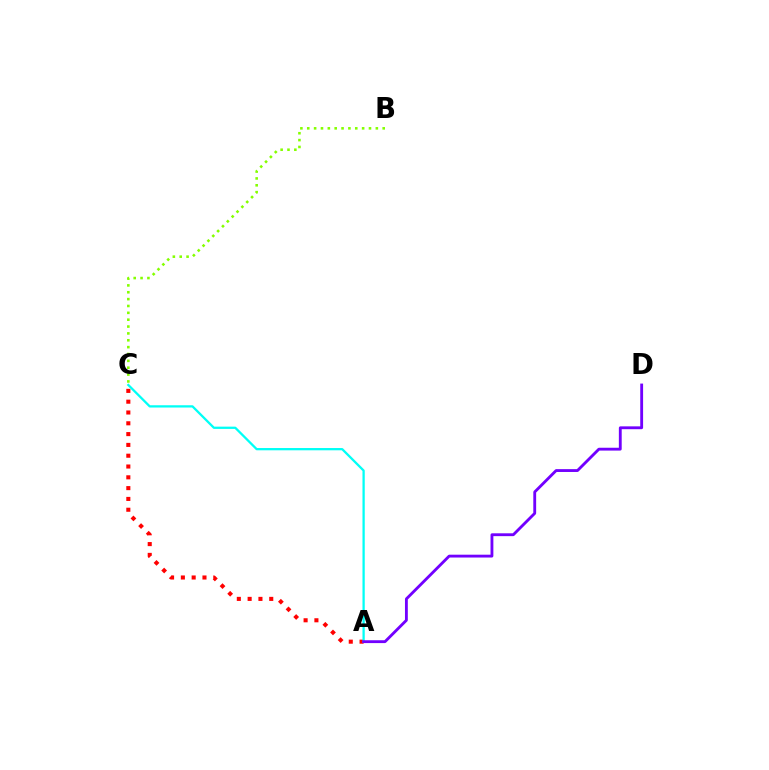{('A', 'C'): [{'color': '#ff0000', 'line_style': 'dotted', 'thickness': 2.94}, {'color': '#00fff6', 'line_style': 'solid', 'thickness': 1.64}], ('B', 'C'): [{'color': '#84ff00', 'line_style': 'dotted', 'thickness': 1.86}], ('A', 'D'): [{'color': '#7200ff', 'line_style': 'solid', 'thickness': 2.05}]}